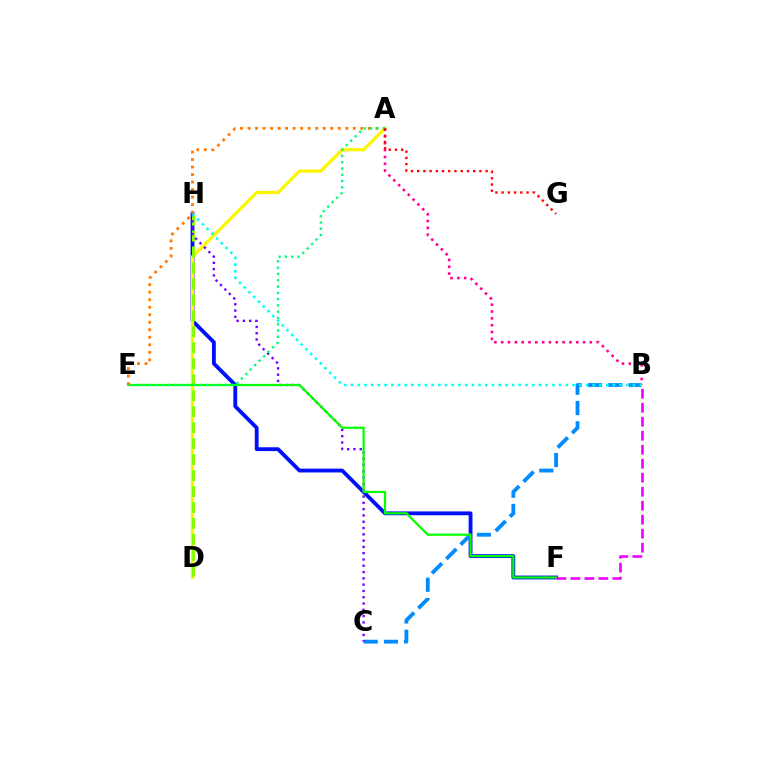{('F', 'H'): [{'color': '#0010ff', 'line_style': 'solid', 'thickness': 2.76}], ('A', 'D'): [{'color': '#fcf500', 'line_style': 'solid', 'thickness': 2.33}], ('D', 'H'): [{'color': '#84ff00', 'line_style': 'dashed', 'thickness': 2.17}], ('B', 'C'): [{'color': '#008cff', 'line_style': 'dashed', 'thickness': 2.76}], ('C', 'H'): [{'color': '#7200ff', 'line_style': 'dotted', 'thickness': 1.71}], ('E', 'F'): [{'color': '#08ff00', 'line_style': 'solid', 'thickness': 1.6}], ('A', 'E'): [{'color': '#ff7c00', 'line_style': 'dotted', 'thickness': 2.04}, {'color': '#00ff74', 'line_style': 'dotted', 'thickness': 1.71}], ('A', 'B'): [{'color': '#ff0094', 'line_style': 'dotted', 'thickness': 1.85}], ('B', 'H'): [{'color': '#00fff6', 'line_style': 'dotted', 'thickness': 1.82}], ('B', 'F'): [{'color': '#ee00ff', 'line_style': 'dashed', 'thickness': 1.9}], ('A', 'G'): [{'color': '#ff0000', 'line_style': 'dotted', 'thickness': 1.69}]}